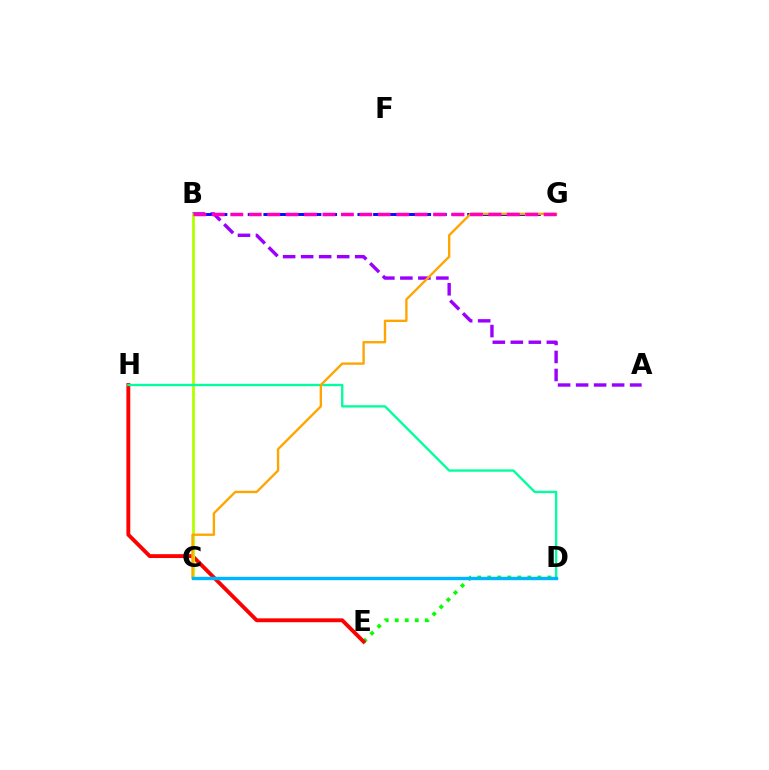{('A', 'B'): [{'color': '#9b00ff', 'line_style': 'dashed', 'thickness': 2.45}], ('D', 'E'): [{'color': '#08ff00', 'line_style': 'dotted', 'thickness': 2.72}], ('B', 'G'): [{'color': '#0010ff', 'line_style': 'dashed', 'thickness': 2.13}, {'color': '#ff00bd', 'line_style': 'dashed', 'thickness': 2.5}], ('E', 'H'): [{'color': '#ff0000', 'line_style': 'solid', 'thickness': 2.79}], ('B', 'C'): [{'color': '#b3ff00', 'line_style': 'solid', 'thickness': 2.02}], ('D', 'H'): [{'color': '#00ff9d', 'line_style': 'solid', 'thickness': 1.69}], ('C', 'G'): [{'color': '#ffa500', 'line_style': 'solid', 'thickness': 1.7}], ('C', 'D'): [{'color': '#00b5ff', 'line_style': 'solid', 'thickness': 2.43}]}